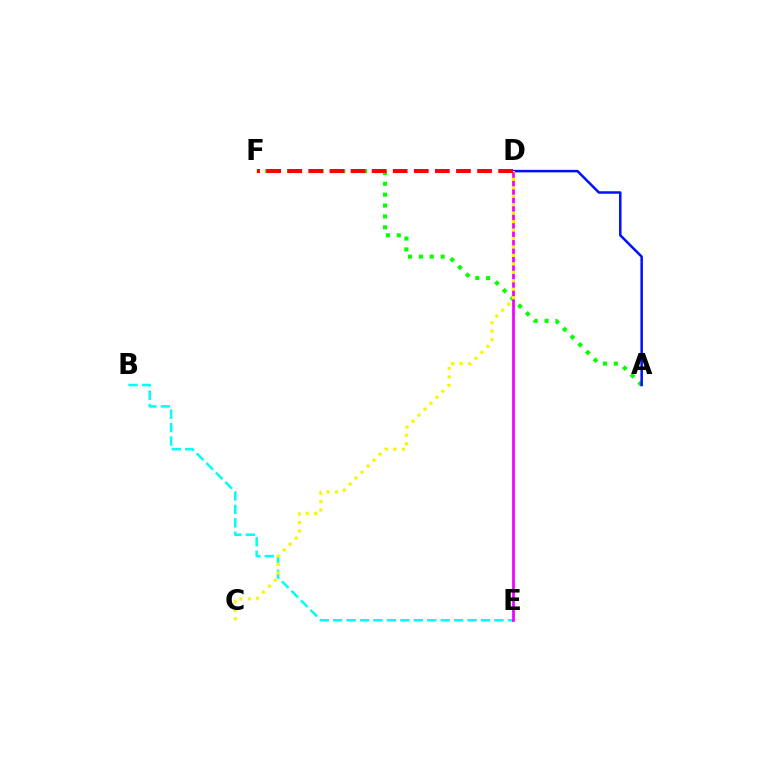{('B', 'E'): [{'color': '#00fff6', 'line_style': 'dashed', 'thickness': 1.83}], ('A', 'F'): [{'color': '#08ff00', 'line_style': 'dotted', 'thickness': 2.95}], ('D', 'E'): [{'color': '#ee00ff', 'line_style': 'solid', 'thickness': 1.96}], ('A', 'D'): [{'color': '#0010ff', 'line_style': 'solid', 'thickness': 1.8}], ('C', 'D'): [{'color': '#fcf500', 'line_style': 'dotted', 'thickness': 2.3}], ('D', 'F'): [{'color': '#ff0000', 'line_style': 'dashed', 'thickness': 2.86}]}